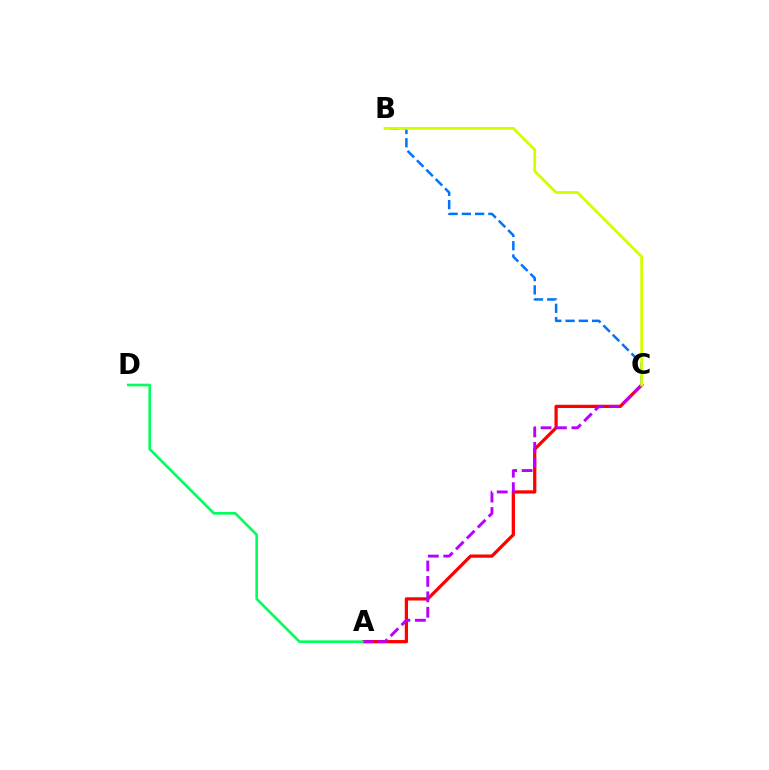{('A', 'C'): [{'color': '#ff0000', 'line_style': 'solid', 'thickness': 2.34}, {'color': '#b900ff', 'line_style': 'dashed', 'thickness': 2.1}], ('A', 'D'): [{'color': '#00ff5c', 'line_style': 'solid', 'thickness': 1.9}], ('B', 'C'): [{'color': '#0074ff', 'line_style': 'dashed', 'thickness': 1.8}, {'color': '#d1ff00', 'line_style': 'solid', 'thickness': 2.03}]}